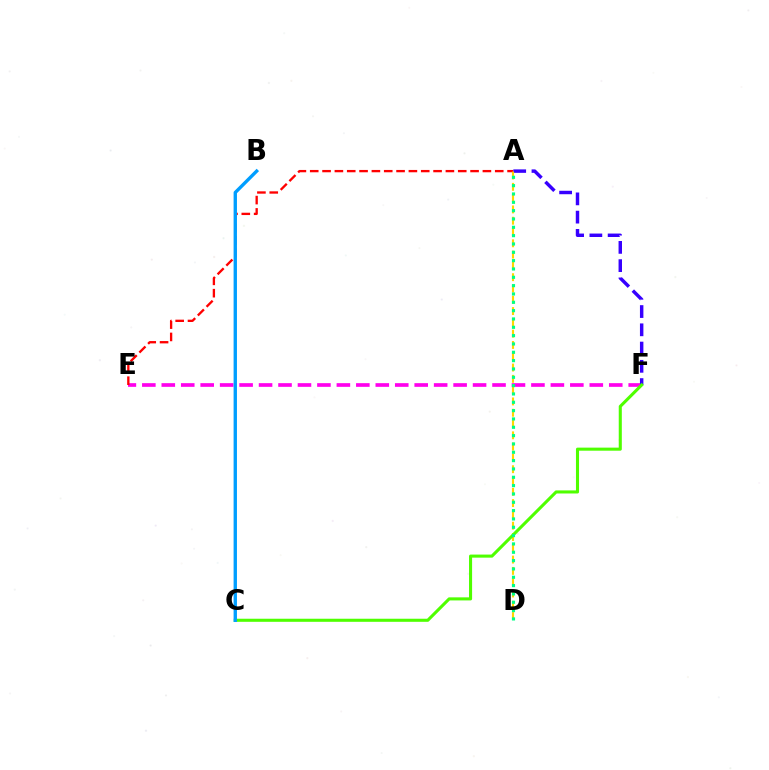{('E', 'F'): [{'color': '#ff00ed', 'line_style': 'dashed', 'thickness': 2.64}], ('A', 'E'): [{'color': '#ff0000', 'line_style': 'dashed', 'thickness': 1.68}], ('A', 'F'): [{'color': '#3700ff', 'line_style': 'dashed', 'thickness': 2.48}], ('A', 'D'): [{'color': '#ffd500', 'line_style': 'dashed', 'thickness': 1.53}, {'color': '#00ff86', 'line_style': 'dotted', 'thickness': 2.26}], ('C', 'F'): [{'color': '#4fff00', 'line_style': 'solid', 'thickness': 2.21}], ('B', 'C'): [{'color': '#009eff', 'line_style': 'solid', 'thickness': 2.42}]}